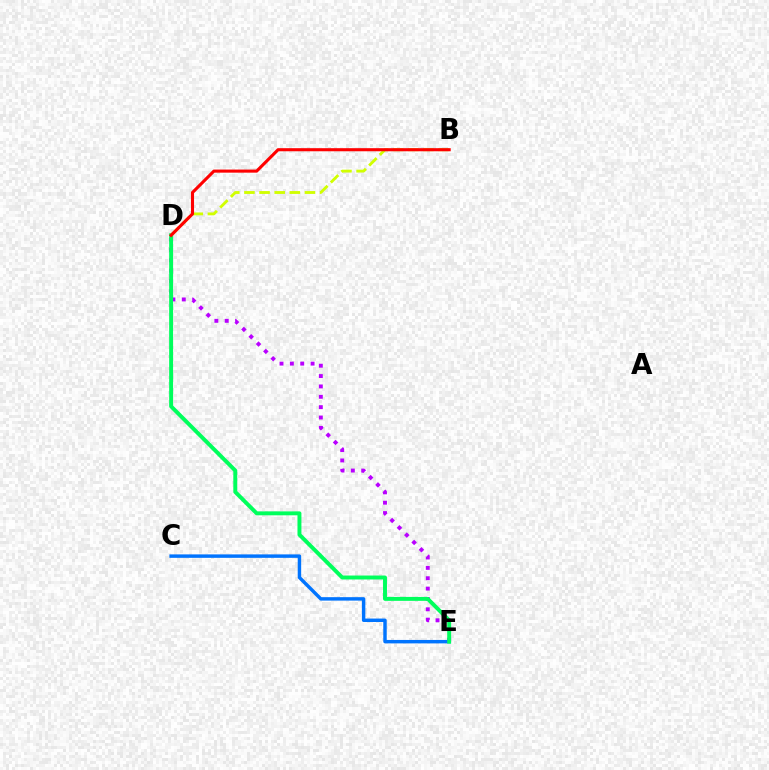{('C', 'E'): [{'color': '#0074ff', 'line_style': 'solid', 'thickness': 2.48}], ('D', 'E'): [{'color': '#b900ff', 'line_style': 'dotted', 'thickness': 2.81}, {'color': '#00ff5c', 'line_style': 'solid', 'thickness': 2.83}], ('B', 'D'): [{'color': '#d1ff00', 'line_style': 'dashed', 'thickness': 2.06}, {'color': '#ff0000', 'line_style': 'solid', 'thickness': 2.22}]}